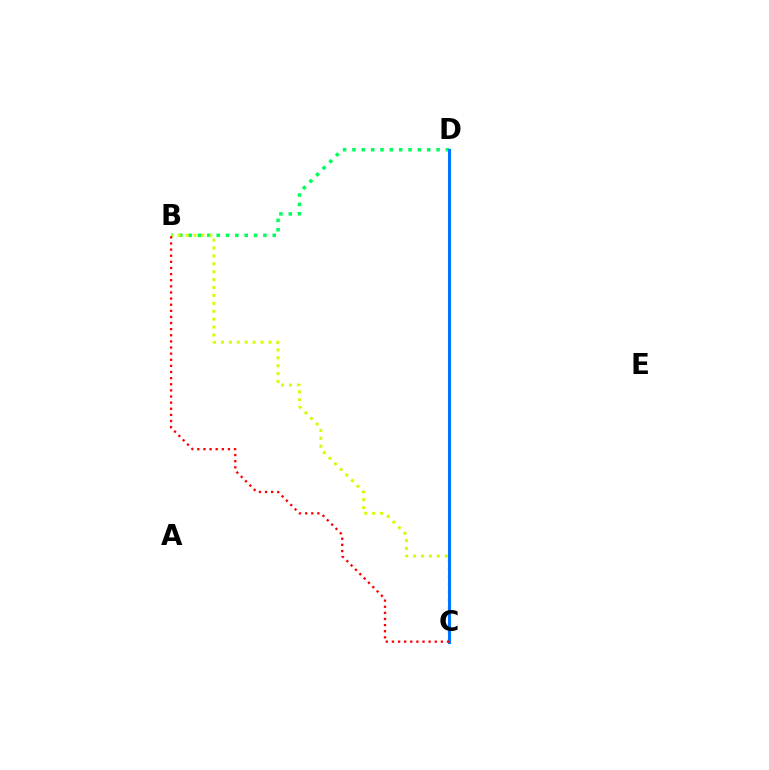{('B', 'D'): [{'color': '#00ff5c', 'line_style': 'dotted', 'thickness': 2.54}], ('B', 'C'): [{'color': '#d1ff00', 'line_style': 'dotted', 'thickness': 2.15}, {'color': '#ff0000', 'line_style': 'dotted', 'thickness': 1.66}], ('C', 'D'): [{'color': '#b900ff', 'line_style': 'solid', 'thickness': 2.12}, {'color': '#0074ff', 'line_style': 'solid', 'thickness': 2.21}]}